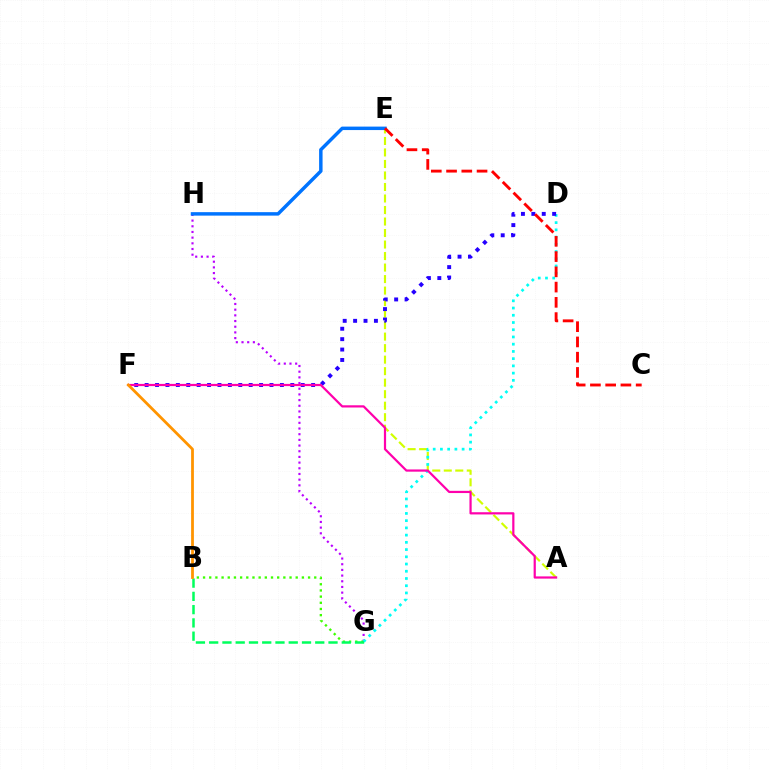{('G', 'H'): [{'color': '#b900ff', 'line_style': 'dotted', 'thickness': 1.54}], ('B', 'G'): [{'color': '#3dff00', 'line_style': 'dotted', 'thickness': 1.68}, {'color': '#00ff5c', 'line_style': 'dashed', 'thickness': 1.8}], ('A', 'E'): [{'color': '#d1ff00', 'line_style': 'dashed', 'thickness': 1.56}], ('D', 'G'): [{'color': '#00fff6', 'line_style': 'dotted', 'thickness': 1.96}], ('D', 'F'): [{'color': '#2500ff', 'line_style': 'dotted', 'thickness': 2.83}], ('A', 'F'): [{'color': '#ff00ac', 'line_style': 'solid', 'thickness': 1.59}], ('E', 'H'): [{'color': '#0074ff', 'line_style': 'solid', 'thickness': 2.49}], ('C', 'E'): [{'color': '#ff0000', 'line_style': 'dashed', 'thickness': 2.07}], ('B', 'F'): [{'color': '#ff9400', 'line_style': 'solid', 'thickness': 2.0}]}